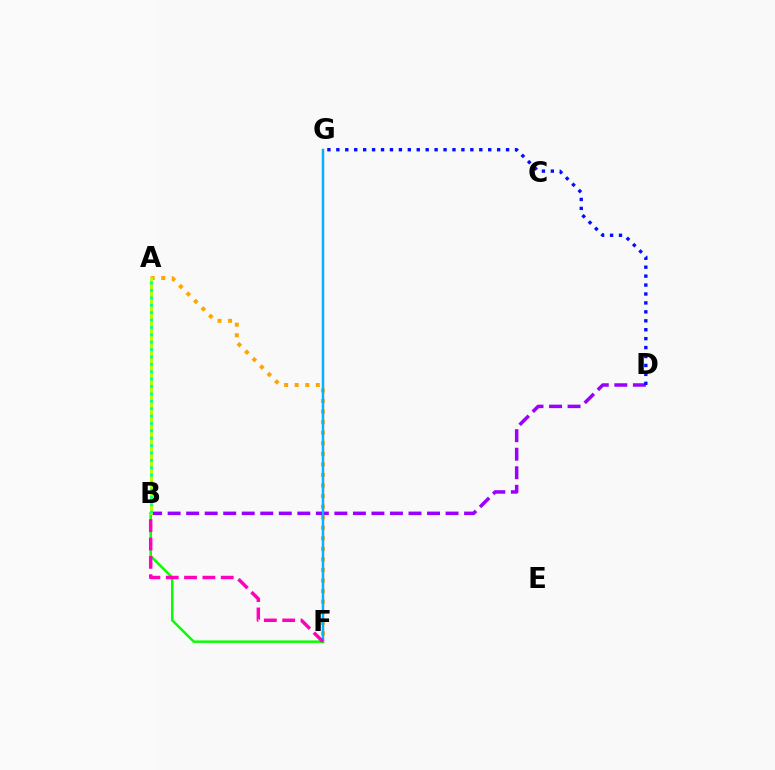{('B', 'D'): [{'color': '#9b00ff', 'line_style': 'dashed', 'thickness': 2.52}], ('F', 'G'): [{'color': '#ff0000', 'line_style': 'solid', 'thickness': 1.55}, {'color': '#00b5ff', 'line_style': 'solid', 'thickness': 1.68}], ('A', 'F'): [{'color': '#ffa500', 'line_style': 'dotted', 'thickness': 2.87}], ('B', 'F'): [{'color': '#08ff00', 'line_style': 'solid', 'thickness': 1.8}, {'color': '#ff00bd', 'line_style': 'dashed', 'thickness': 2.49}], ('D', 'G'): [{'color': '#0010ff', 'line_style': 'dotted', 'thickness': 2.43}], ('A', 'B'): [{'color': '#b3ff00', 'line_style': 'solid', 'thickness': 2.1}, {'color': '#00ff9d', 'line_style': 'dotted', 'thickness': 2.01}]}